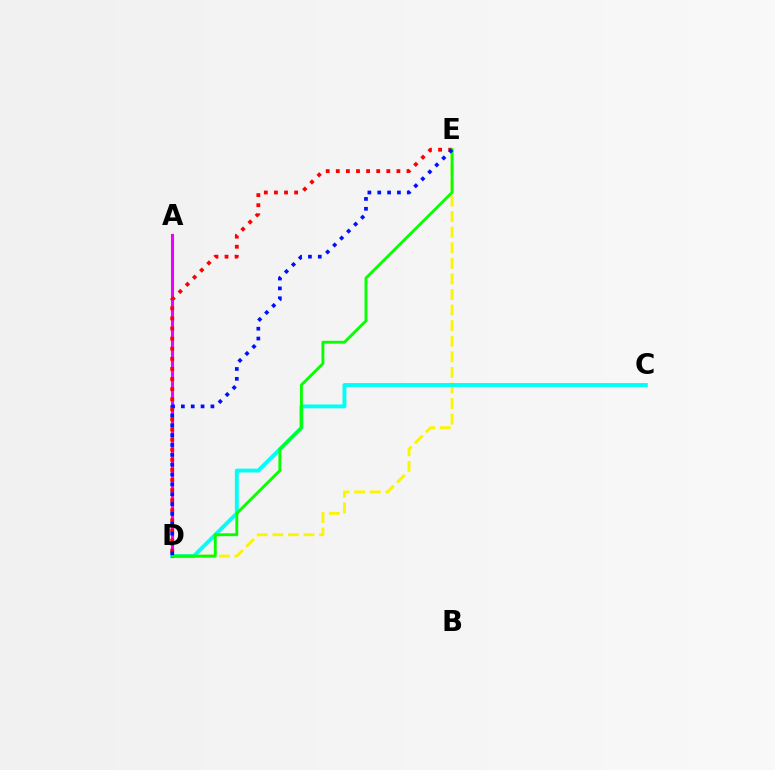{('D', 'E'): [{'color': '#fcf500', 'line_style': 'dashed', 'thickness': 2.12}, {'color': '#ff0000', 'line_style': 'dotted', 'thickness': 2.74}, {'color': '#08ff00', 'line_style': 'solid', 'thickness': 2.08}, {'color': '#0010ff', 'line_style': 'dotted', 'thickness': 2.68}], ('C', 'D'): [{'color': '#00fff6', 'line_style': 'solid', 'thickness': 2.8}], ('A', 'D'): [{'color': '#ee00ff', 'line_style': 'solid', 'thickness': 2.22}]}